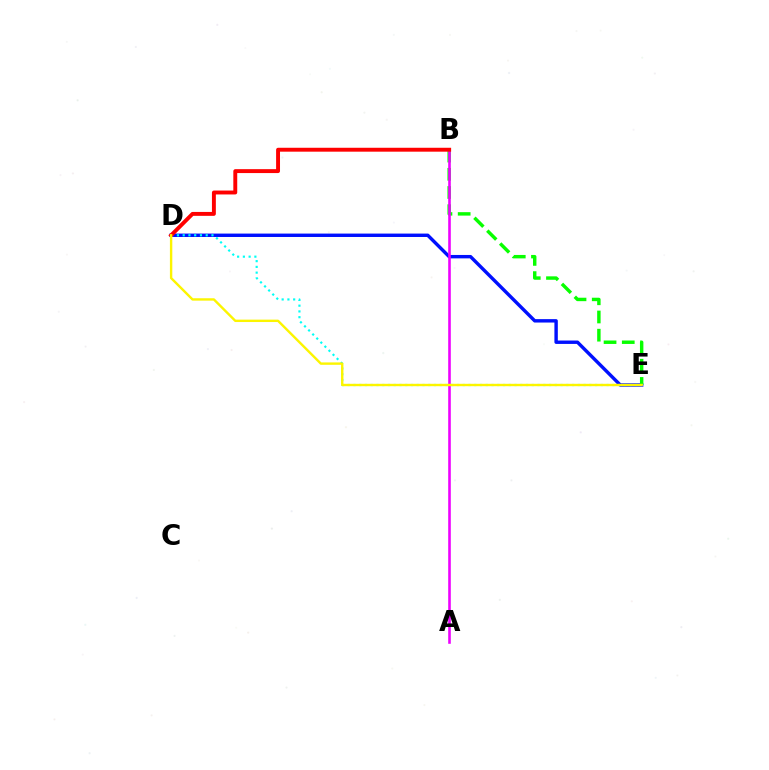{('D', 'E'): [{'color': '#0010ff', 'line_style': 'solid', 'thickness': 2.45}, {'color': '#00fff6', 'line_style': 'dotted', 'thickness': 1.56}, {'color': '#fcf500', 'line_style': 'solid', 'thickness': 1.72}], ('B', 'E'): [{'color': '#08ff00', 'line_style': 'dashed', 'thickness': 2.47}], ('A', 'B'): [{'color': '#ee00ff', 'line_style': 'solid', 'thickness': 1.87}], ('B', 'D'): [{'color': '#ff0000', 'line_style': 'solid', 'thickness': 2.82}]}